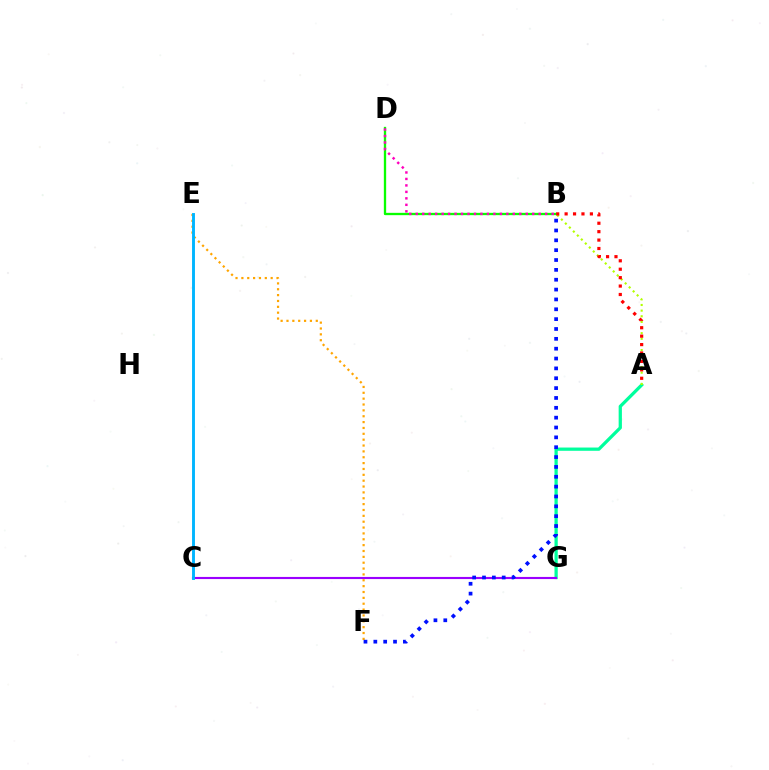{('A', 'G'): [{'color': '#00ff9d', 'line_style': 'solid', 'thickness': 2.34}], ('B', 'D'): [{'color': '#08ff00', 'line_style': 'solid', 'thickness': 1.67}, {'color': '#ff00bd', 'line_style': 'dotted', 'thickness': 1.76}], ('A', 'B'): [{'color': '#b3ff00', 'line_style': 'dotted', 'thickness': 1.53}, {'color': '#ff0000', 'line_style': 'dotted', 'thickness': 2.29}], ('E', 'F'): [{'color': '#ffa500', 'line_style': 'dotted', 'thickness': 1.59}], ('C', 'G'): [{'color': '#9b00ff', 'line_style': 'solid', 'thickness': 1.53}], ('C', 'E'): [{'color': '#00b5ff', 'line_style': 'solid', 'thickness': 2.09}], ('B', 'F'): [{'color': '#0010ff', 'line_style': 'dotted', 'thickness': 2.68}]}